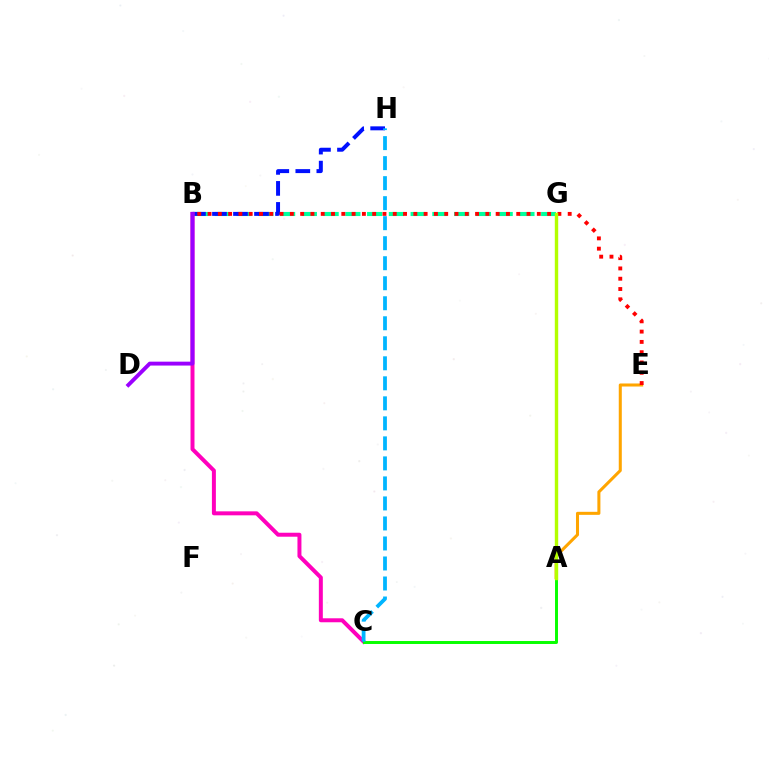{('B', 'G'): [{'color': '#00ff9d', 'line_style': 'dashed', 'thickness': 2.96}], ('B', 'H'): [{'color': '#0010ff', 'line_style': 'dashed', 'thickness': 2.86}], ('A', 'E'): [{'color': '#ffa500', 'line_style': 'solid', 'thickness': 2.19}], ('B', 'C'): [{'color': '#ff00bd', 'line_style': 'solid', 'thickness': 2.86}], ('B', 'E'): [{'color': '#ff0000', 'line_style': 'dotted', 'thickness': 2.8}], ('A', 'C'): [{'color': '#08ff00', 'line_style': 'solid', 'thickness': 2.13}], ('A', 'G'): [{'color': '#b3ff00', 'line_style': 'solid', 'thickness': 2.44}], ('B', 'D'): [{'color': '#9b00ff', 'line_style': 'solid', 'thickness': 2.8}], ('C', 'H'): [{'color': '#00b5ff', 'line_style': 'dashed', 'thickness': 2.72}]}